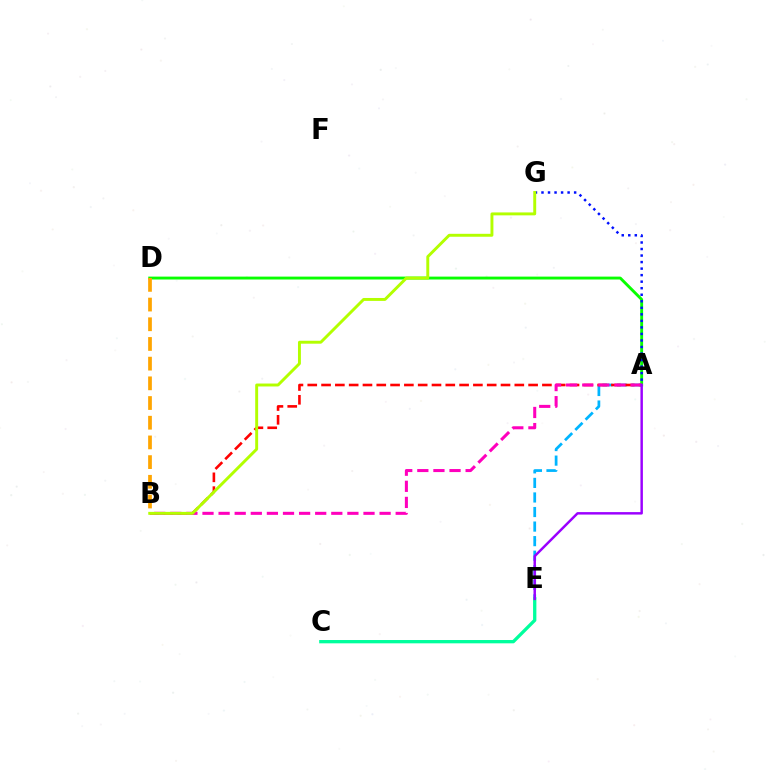{('A', 'D'): [{'color': '#08ff00', 'line_style': 'solid', 'thickness': 2.08}], ('A', 'E'): [{'color': '#00b5ff', 'line_style': 'dashed', 'thickness': 1.98}, {'color': '#9b00ff', 'line_style': 'solid', 'thickness': 1.77}], ('A', 'B'): [{'color': '#ff0000', 'line_style': 'dashed', 'thickness': 1.88}, {'color': '#ff00bd', 'line_style': 'dashed', 'thickness': 2.19}], ('C', 'E'): [{'color': '#00ff9d', 'line_style': 'solid', 'thickness': 2.38}], ('A', 'G'): [{'color': '#0010ff', 'line_style': 'dotted', 'thickness': 1.77}], ('B', 'D'): [{'color': '#ffa500', 'line_style': 'dashed', 'thickness': 2.68}], ('B', 'G'): [{'color': '#b3ff00', 'line_style': 'solid', 'thickness': 2.11}]}